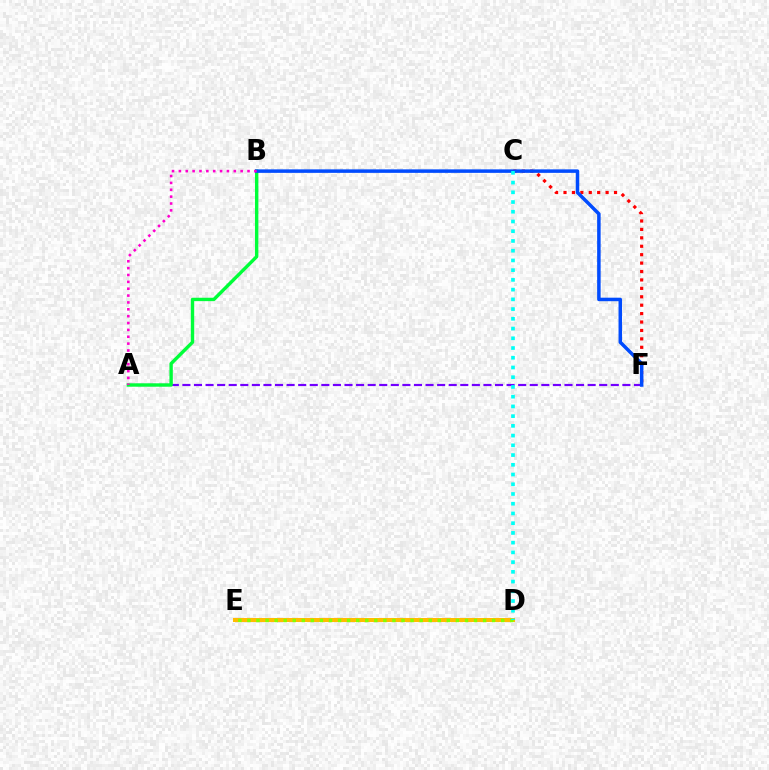{('A', 'F'): [{'color': '#7200ff', 'line_style': 'dashed', 'thickness': 1.57}], ('C', 'F'): [{'color': '#ff0000', 'line_style': 'dotted', 'thickness': 2.29}], ('A', 'B'): [{'color': '#00ff39', 'line_style': 'solid', 'thickness': 2.44}, {'color': '#ff00cf', 'line_style': 'dotted', 'thickness': 1.86}], ('B', 'F'): [{'color': '#004bff', 'line_style': 'solid', 'thickness': 2.52}], ('D', 'E'): [{'color': '#ffbd00', 'line_style': 'solid', 'thickness': 2.92}, {'color': '#84ff00', 'line_style': 'dotted', 'thickness': 2.46}], ('C', 'D'): [{'color': '#00fff6', 'line_style': 'dotted', 'thickness': 2.64}]}